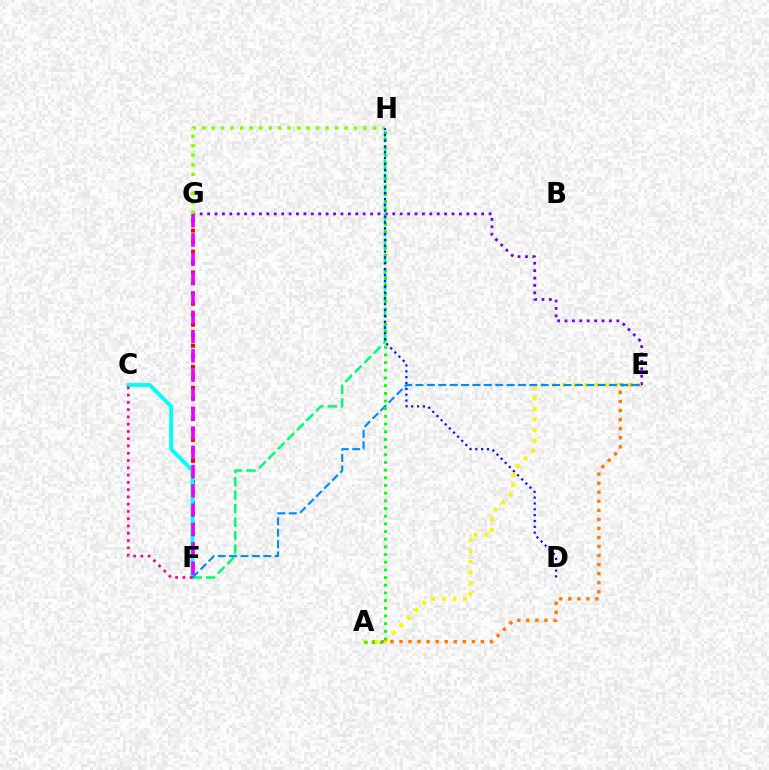{('A', 'E'): [{'color': '#ff7c00', 'line_style': 'dotted', 'thickness': 2.46}, {'color': '#fcf500', 'line_style': 'dotted', 'thickness': 2.9}], ('F', 'G'): [{'color': '#ff0000', 'line_style': 'dotted', 'thickness': 2.84}, {'color': '#ee00ff', 'line_style': 'dashed', 'thickness': 2.62}], ('E', 'G'): [{'color': '#7200ff', 'line_style': 'dotted', 'thickness': 2.01}], ('C', 'F'): [{'color': '#00fff6', 'line_style': 'solid', 'thickness': 2.79}, {'color': '#ff0094', 'line_style': 'dotted', 'thickness': 1.98}], ('F', 'H'): [{'color': '#00ff74', 'line_style': 'dashed', 'thickness': 1.83}], ('E', 'F'): [{'color': '#008cff', 'line_style': 'dashed', 'thickness': 1.55}], ('A', 'H'): [{'color': '#08ff00', 'line_style': 'dotted', 'thickness': 2.09}], ('G', 'H'): [{'color': '#84ff00', 'line_style': 'dotted', 'thickness': 2.58}], ('D', 'H'): [{'color': '#0010ff', 'line_style': 'dotted', 'thickness': 1.59}]}